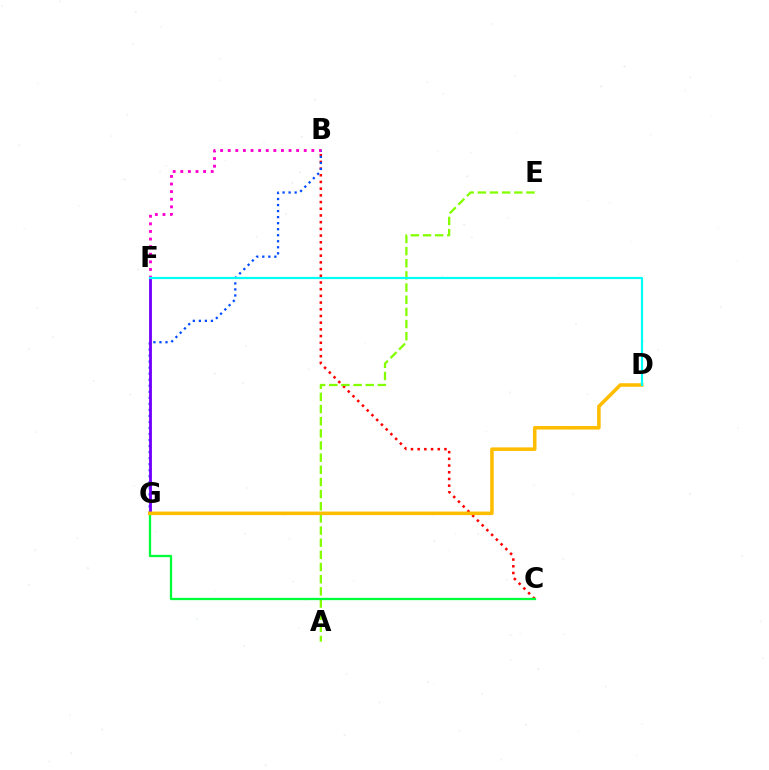{('B', 'C'): [{'color': '#ff0000', 'line_style': 'dotted', 'thickness': 1.82}], ('B', 'G'): [{'color': '#004bff', 'line_style': 'dotted', 'thickness': 1.64}], ('A', 'E'): [{'color': '#84ff00', 'line_style': 'dashed', 'thickness': 1.65}], ('F', 'G'): [{'color': '#7200ff', 'line_style': 'solid', 'thickness': 2.05}], ('C', 'G'): [{'color': '#00ff39', 'line_style': 'solid', 'thickness': 1.65}], ('B', 'F'): [{'color': '#ff00cf', 'line_style': 'dotted', 'thickness': 2.07}], ('D', 'G'): [{'color': '#ffbd00', 'line_style': 'solid', 'thickness': 2.56}], ('D', 'F'): [{'color': '#00fff6', 'line_style': 'solid', 'thickness': 1.6}]}